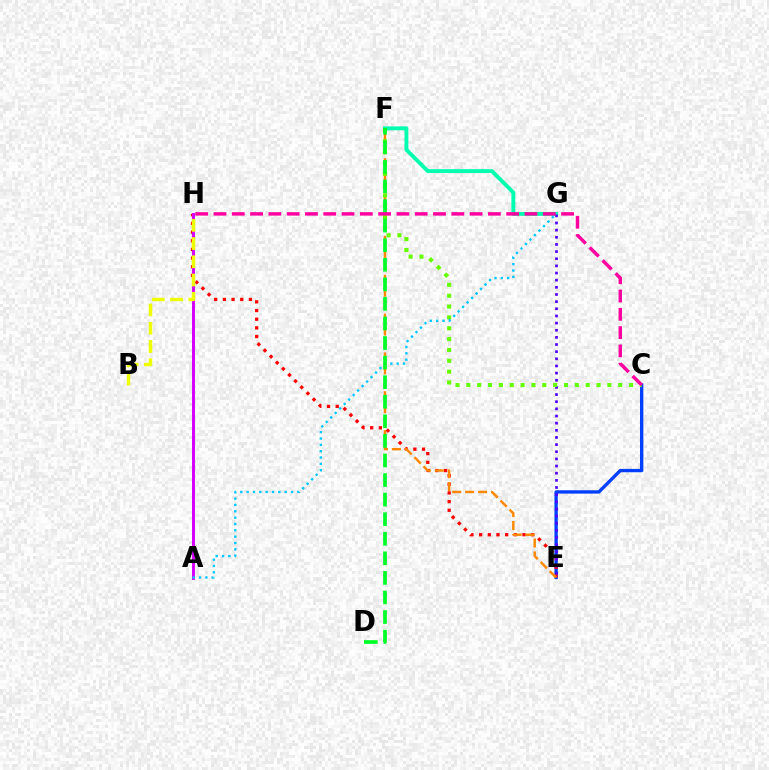{('C', 'E'): [{'color': '#003fff', 'line_style': 'solid', 'thickness': 2.41}], ('E', 'H'): [{'color': '#ff0000', 'line_style': 'dotted', 'thickness': 2.36}], ('F', 'G'): [{'color': '#00ffaf', 'line_style': 'solid', 'thickness': 2.8}], ('A', 'H'): [{'color': '#d600ff', 'line_style': 'solid', 'thickness': 2.13}], ('E', 'G'): [{'color': '#4f00ff', 'line_style': 'dotted', 'thickness': 1.94}], ('E', 'F'): [{'color': '#ff8800', 'line_style': 'dashed', 'thickness': 1.76}], ('C', 'F'): [{'color': '#66ff00', 'line_style': 'dotted', 'thickness': 2.95}], ('A', 'G'): [{'color': '#00c7ff', 'line_style': 'dotted', 'thickness': 1.72}], ('B', 'H'): [{'color': '#eeff00', 'line_style': 'dashed', 'thickness': 2.48}], ('D', 'F'): [{'color': '#00ff27', 'line_style': 'dashed', 'thickness': 2.66}], ('C', 'H'): [{'color': '#ff00a0', 'line_style': 'dashed', 'thickness': 2.49}]}